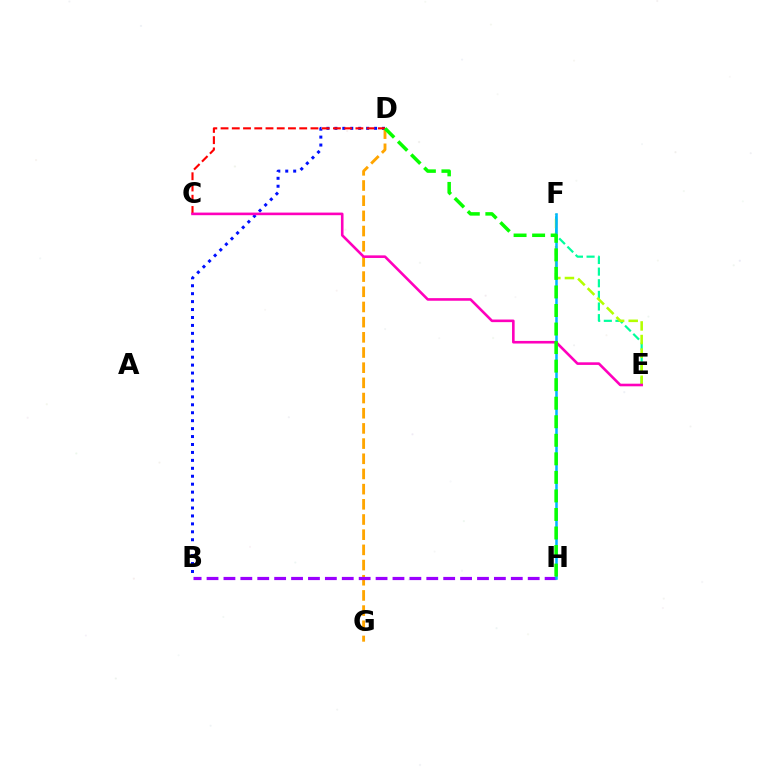{('D', 'G'): [{'color': '#ffa500', 'line_style': 'dashed', 'thickness': 2.06}], ('E', 'F'): [{'color': '#00ff9d', 'line_style': 'dashed', 'thickness': 1.58}, {'color': '#b3ff00', 'line_style': 'dashed', 'thickness': 1.84}], ('B', 'D'): [{'color': '#0010ff', 'line_style': 'dotted', 'thickness': 2.16}], ('B', 'H'): [{'color': '#9b00ff', 'line_style': 'dashed', 'thickness': 2.3}], ('F', 'H'): [{'color': '#00b5ff', 'line_style': 'solid', 'thickness': 1.83}], ('C', 'D'): [{'color': '#ff0000', 'line_style': 'dashed', 'thickness': 1.53}], ('C', 'E'): [{'color': '#ff00bd', 'line_style': 'solid', 'thickness': 1.88}], ('D', 'H'): [{'color': '#08ff00', 'line_style': 'dashed', 'thickness': 2.52}]}